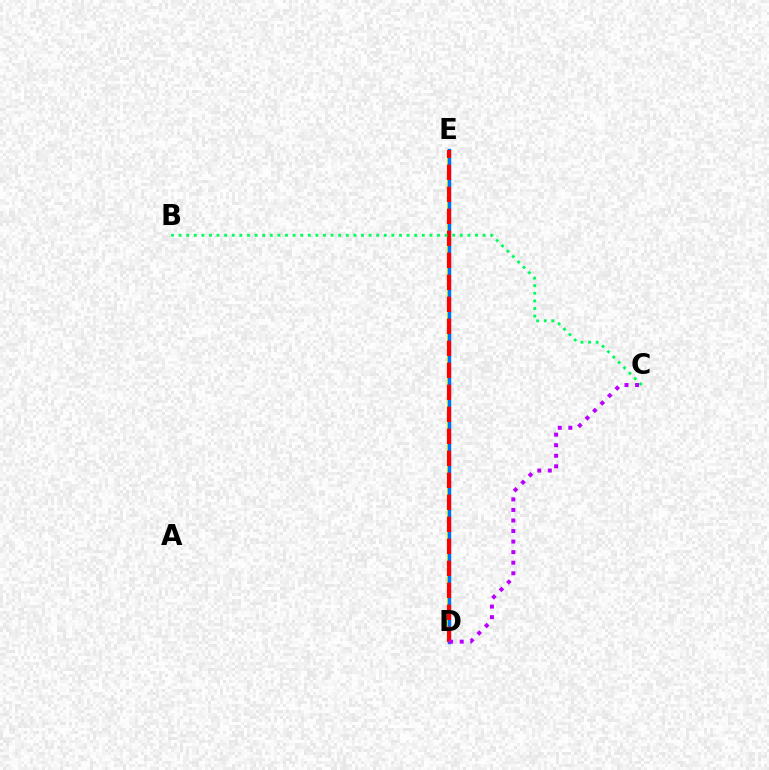{('D', 'E'): [{'color': '#d1ff00', 'line_style': 'dashed', 'thickness': 2.99}, {'color': '#0074ff', 'line_style': 'solid', 'thickness': 2.47}, {'color': '#ff0000', 'line_style': 'dashed', 'thickness': 2.99}], ('C', 'D'): [{'color': '#b900ff', 'line_style': 'dotted', 'thickness': 2.87}], ('B', 'C'): [{'color': '#00ff5c', 'line_style': 'dotted', 'thickness': 2.07}]}